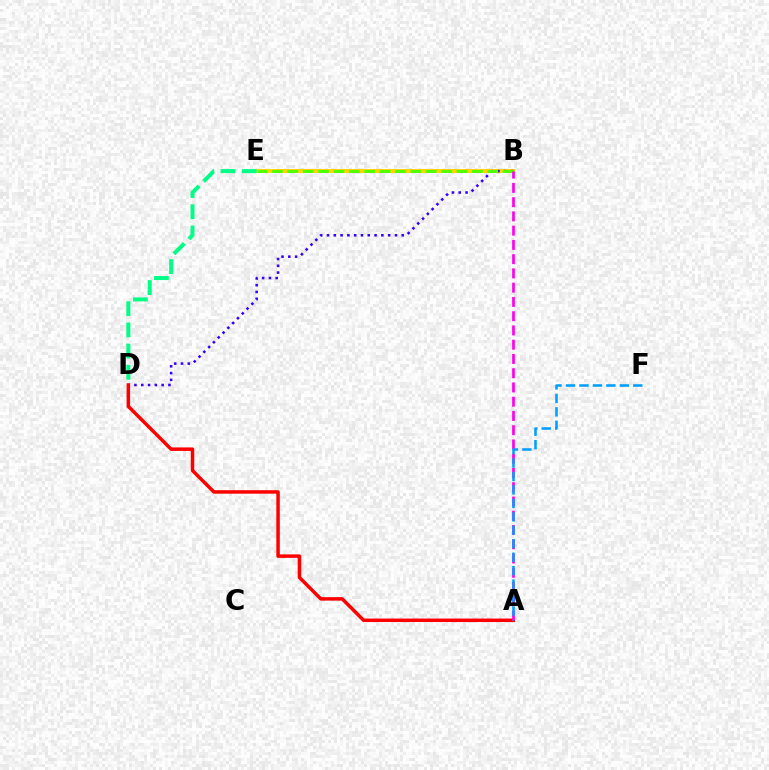{('B', 'E'): [{'color': '#ffd500', 'line_style': 'solid', 'thickness': 2.82}, {'color': '#4fff00', 'line_style': 'dashed', 'thickness': 2.09}], ('B', 'D'): [{'color': '#3700ff', 'line_style': 'dotted', 'thickness': 1.85}], ('A', 'D'): [{'color': '#ff0000', 'line_style': 'solid', 'thickness': 2.51}], ('D', 'E'): [{'color': '#00ff86', 'line_style': 'dashed', 'thickness': 2.88}], ('A', 'B'): [{'color': '#ff00ed', 'line_style': 'dashed', 'thickness': 1.94}], ('A', 'F'): [{'color': '#009eff', 'line_style': 'dashed', 'thickness': 1.83}]}